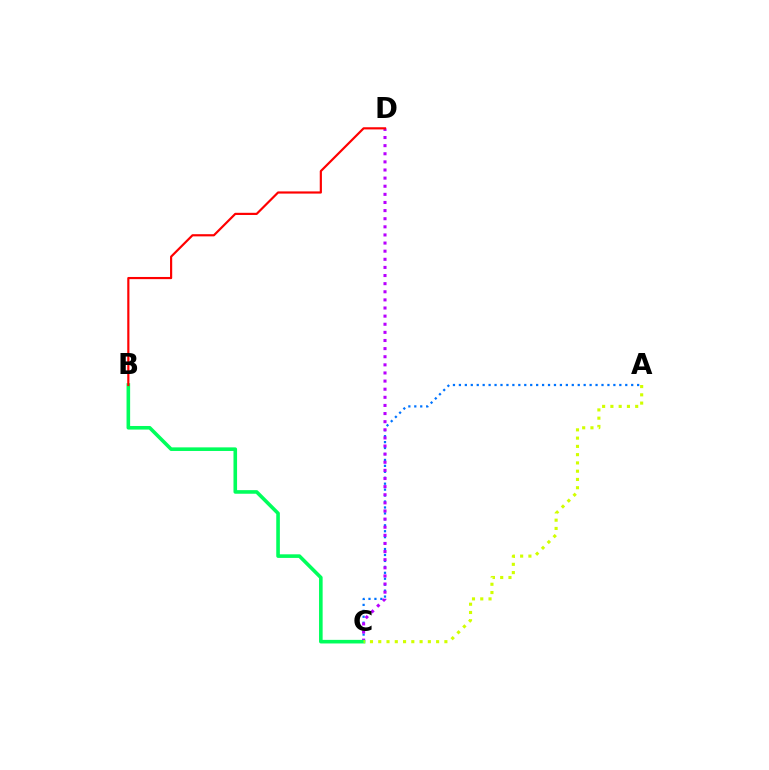{('A', 'C'): [{'color': '#0074ff', 'line_style': 'dotted', 'thickness': 1.61}, {'color': '#d1ff00', 'line_style': 'dotted', 'thickness': 2.25}], ('C', 'D'): [{'color': '#b900ff', 'line_style': 'dotted', 'thickness': 2.21}], ('B', 'C'): [{'color': '#00ff5c', 'line_style': 'solid', 'thickness': 2.59}], ('B', 'D'): [{'color': '#ff0000', 'line_style': 'solid', 'thickness': 1.57}]}